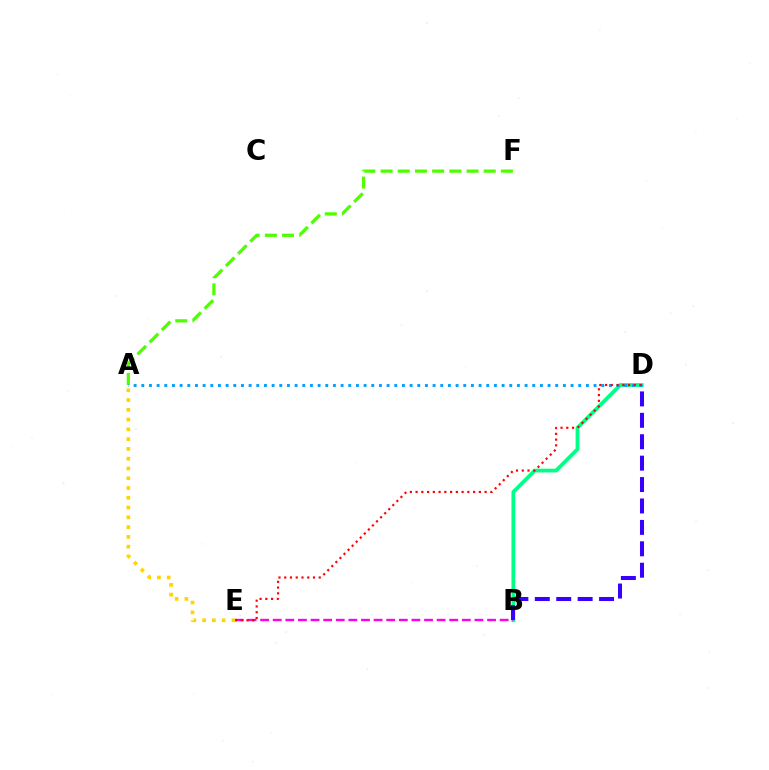{('A', 'F'): [{'color': '#4fff00', 'line_style': 'dashed', 'thickness': 2.34}], ('B', 'D'): [{'color': '#00ff86', 'line_style': 'solid', 'thickness': 2.71}, {'color': '#3700ff', 'line_style': 'dashed', 'thickness': 2.91}], ('A', 'E'): [{'color': '#ffd500', 'line_style': 'dotted', 'thickness': 2.66}], ('B', 'E'): [{'color': '#ff00ed', 'line_style': 'dashed', 'thickness': 1.71}], ('A', 'D'): [{'color': '#009eff', 'line_style': 'dotted', 'thickness': 2.08}], ('D', 'E'): [{'color': '#ff0000', 'line_style': 'dotted', 'thickness': 1.56}]}